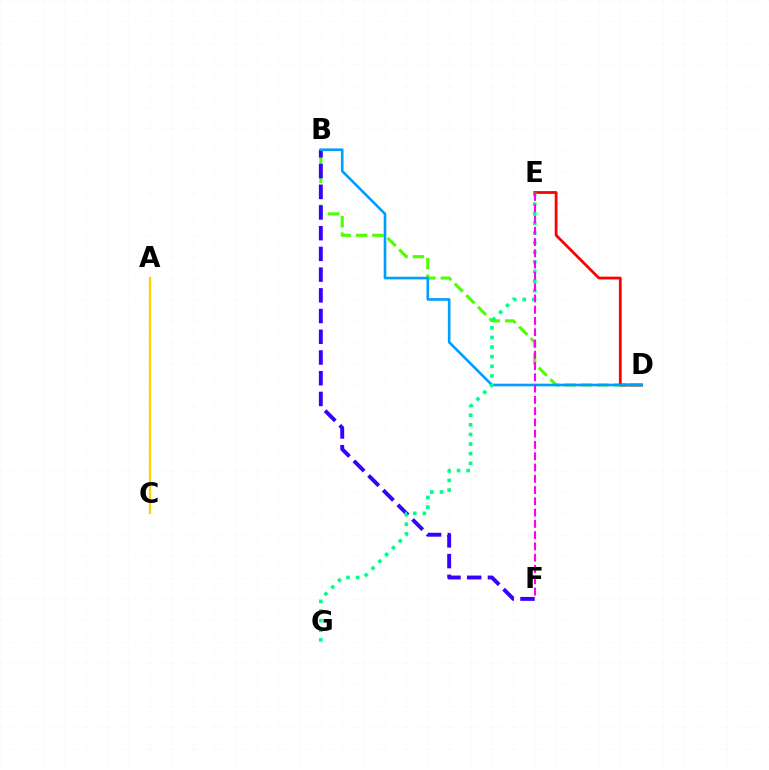{('B', 'D'): [{'color': '#4fff00', 'line_style': 'dashed', 'thickness': 2.23}, {'color': '#009eff', 'line_style': 'solid', 'thickness': 1.89}], ('A', 'C'): [{'color': '#ffd500', 'line_style': 'solid', 'thickness': 1.66}], ('B', 'F'): [{'color': '#3700ff', 'line_style': 'dashed', 'thickness': 2.81}], ('D', 'E'): [{'color': '#ff0000', 'line_style': 'solid', 'thickness': 2.0}], ('E', 'G'): [{'color': '#00ff86', 'line_style': 'dotted', 'thickness': 2.61}], ('E', 'F'): [{'color': '#ff00ed', 'line_style': 'dashed', 'thickness': 1.53}]}